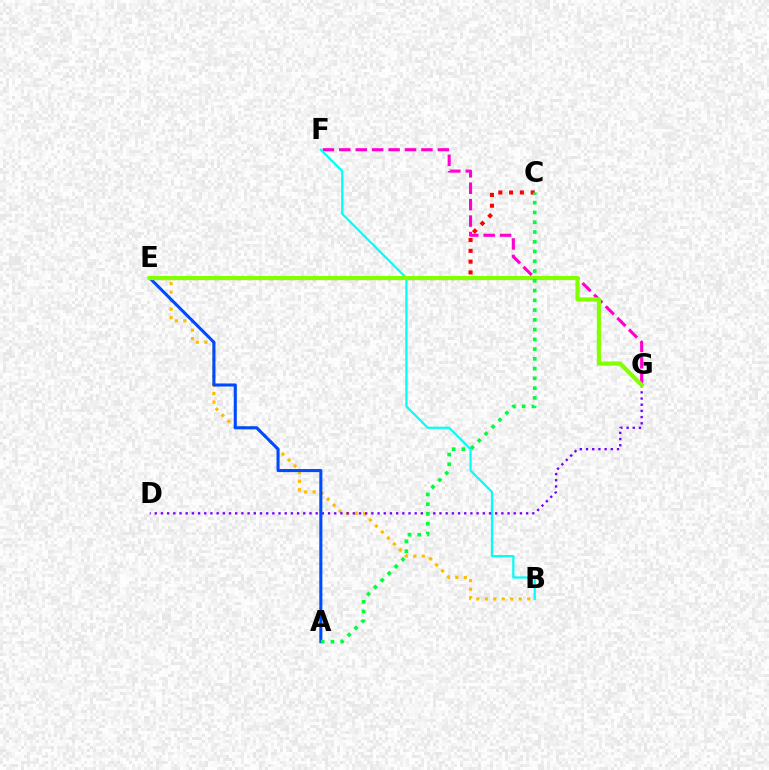{('C', 'E'): [{'color': '#ff0000', 'line_style': 'dotted', 'thickness': 2.93}], ('F', 'G'): [{'color': '#ff00cf', 'line_style': 'dashed', 'thickness': 2.23}], ('B', 'E'): [{'color': '#ffbd00', 'line_style': 'dotted', 'thickness': 2.3}], ('B', 'F'): [{'color': '#00fff6', 'line_style': 'solid', 'thickness': 1.58}], ('D', 'G'): [{'color': '#7200ff', 'line_style': 'dotted', 'thickness': 1.68}], ('A', 'E'): [{'color': '#004bff', 'line_style': 'solid', 'thickness': 2.21}], ('E', 'G'): [{'color': '#84ff00', 'line_style': 'solid', 'thickness': 2.99}], ('A', 'C'): [{'color': '#00ff39', 'line_style': 'dotted', 'thickness': 2.65}]}